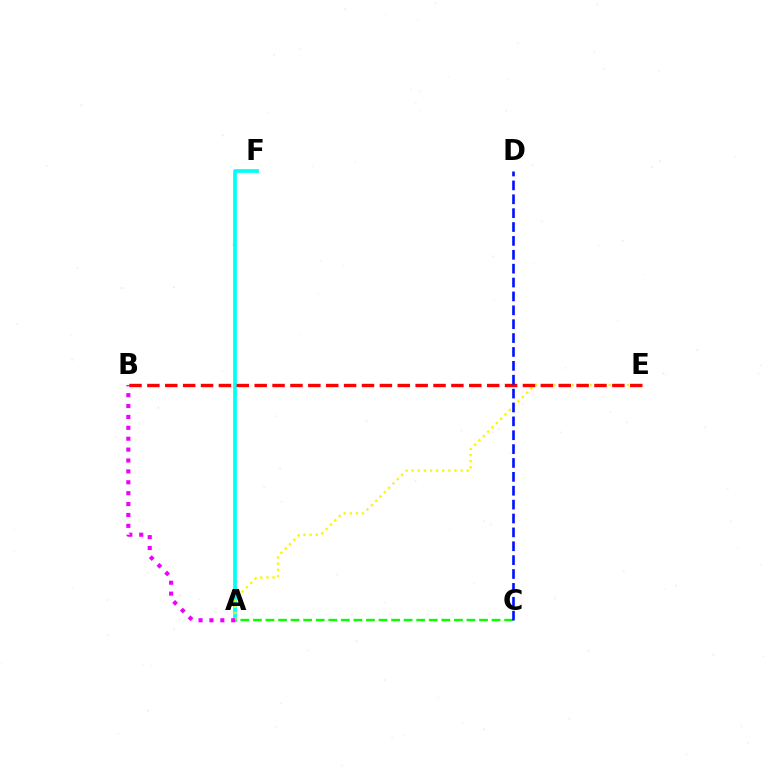{('A', 'F'): [{'color': '#00fff6', 'line_style': 'solid', 'thickness': 2.69}], ('A', 'C'): [{'color': '#08ff00', 'line_style': 'dashed', 'thickness': 1.71}], ('A', 'E'): [{'color': '#fcf500', 'line_style': 'dotted', 'thickness': 1.66}], ('B', 'E'): [{'color': '#ff0000', 'line_style': 'dashed', 'thickness': 2.43}], ('A', 'B'): [{'color': '#ee00ff', 'line_style': 'dotted', 'thickness': 2.96}], ('C', 'D'): [{'color': '#0010ff', 'line_style': 'dashed', 'thickness': 1.89}]}